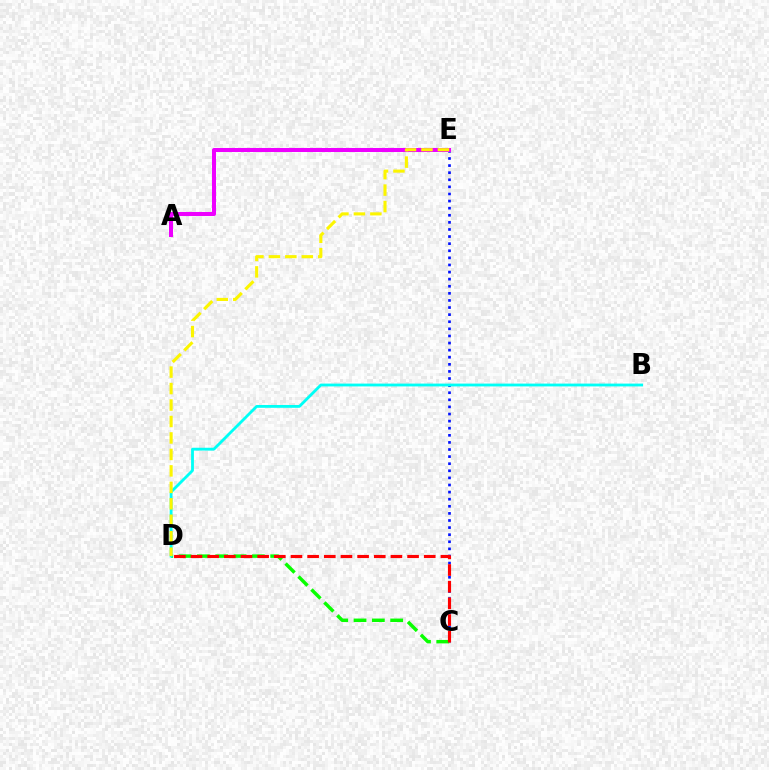{('C', 'E'): [{'color': '#0010ff', 'line_style': 'dotted', 'thickness': 1.93}], ('C', 'D'): [{'color': '#08ff00', 'line_style': 'dashed', 'thickness': 2.49}, {'color': '#ff0000', 'line_style': 'dashed', 'thickness': 2.26}], ('A', 'E'): [{'color': '#ee00ff', 'line_style': 'solid', 'thickness': 2.9}], ('B', 'D'): [{'color': '#00fff6', 'line_style': 'solid', 'thickness': 2.03}], ('D', 'E'): [{'color': '#fcf500', 'line_style': 'dashed', 'thickness': 2.24}]}